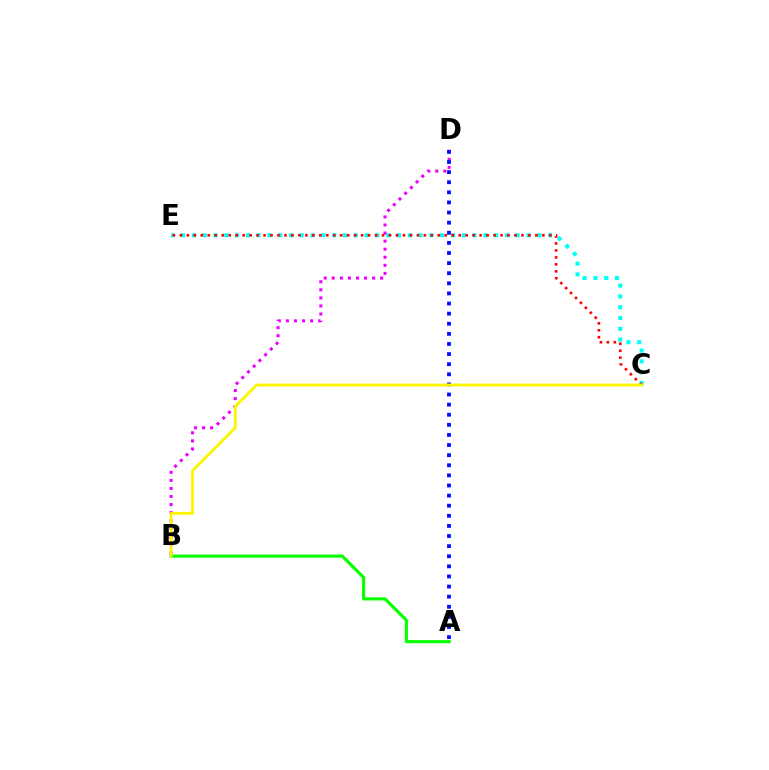{('C', 'E'): [{'color': '#00fff6', 'line_style': 'dotted', 'thickness': 2.93}, {'color': '#ff0000', 'line_style': 'dotted', 'thickness': 1.89}], ('B', 'D'): [{'color': '#ee00ff', 'line_style': 'dotted', 'thickness': 2.19}], ('A', 'D'): [{'color': '#0010ff', 'line_style': 'dotted', 'thickness': 2.75}], ('A', 'B'): [{'color': '#08ff00', 'line_style': 'solid', 'thickness': 2.26}], ('B', 'C'): [{'color': '#fcf500', 'line_style': 'solid', 'thickness': 2.05}]}